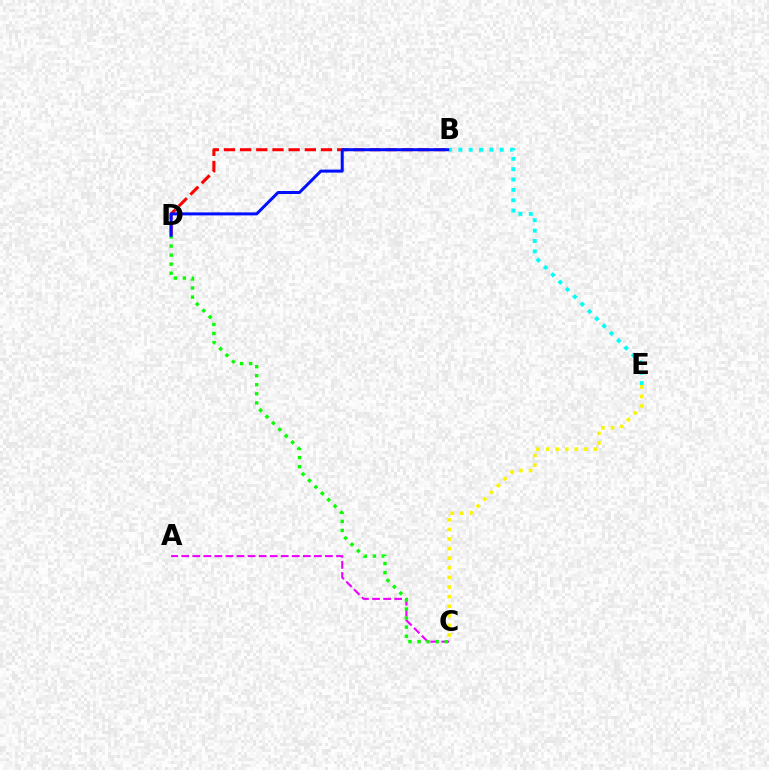{('A', 'C'): [{'color': '#ee00ff', 'line_style': 'dashed', 'thickness': 1.5}], ('B', 'D'): [{'color': '#ff0000', 'line_style': 'dashed', 'thickness': 2.2}, {'color': '#0010ff', 'line_style': 'solid', 'thickness': 2.17}], ('C', 'D'): [{'color': '#08ff00', 'line_style': 'dotted', 'thickness': 2.46}], ('B', 'E'): [{'color': '#00fff6', 'line_style': 'dotted', 'thickness': 2.81}], ('C', 'E'): [{'color': '#fcf500', 'line_style': 'dotted', 'thickness': 2.61}]}